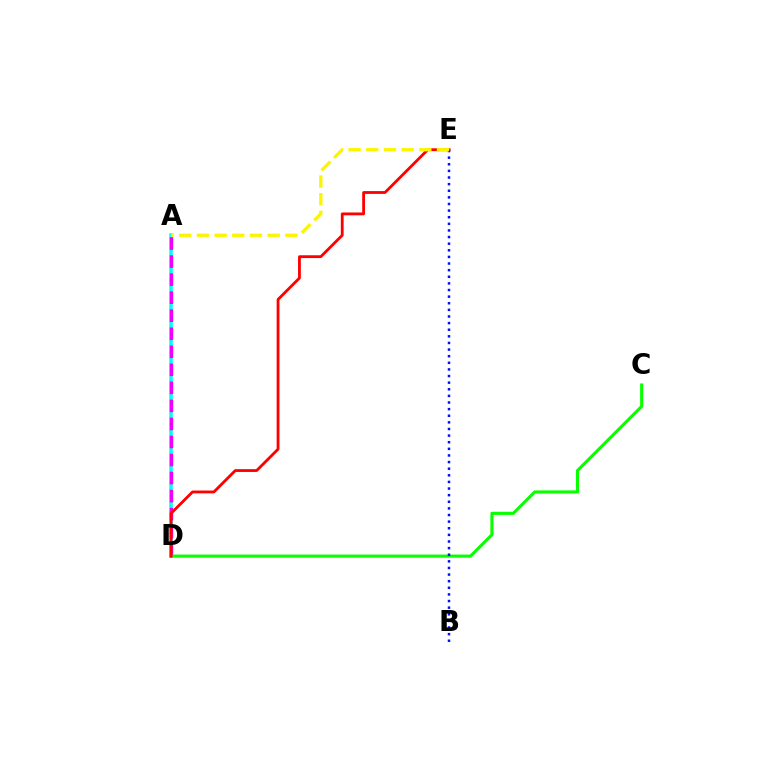{('A', 'D'): [{'color': '#00fff6', 'line_style': 'solid', 'thickness': 2.55}, {'color': '#ee00ff', 'line_style': 'dashed', 'thickness': 2.45}], ('C', 'D'): [{'color': '#08ff00', 'line_style': 'solid', 'thickness': 2.24}], ('D', 'E'): [{'color': '#ff0000', 'line_style': 'solid', 'thickness': 2.03}], ('B', 'E'): [{'color': '#0010ff', 'line_style': 'dotted', 'thickness': 1.8}], ('A', 'E'): [{'color': '#fcf500', 'line_style': 'dashed', 'thickness': 2.4}]}